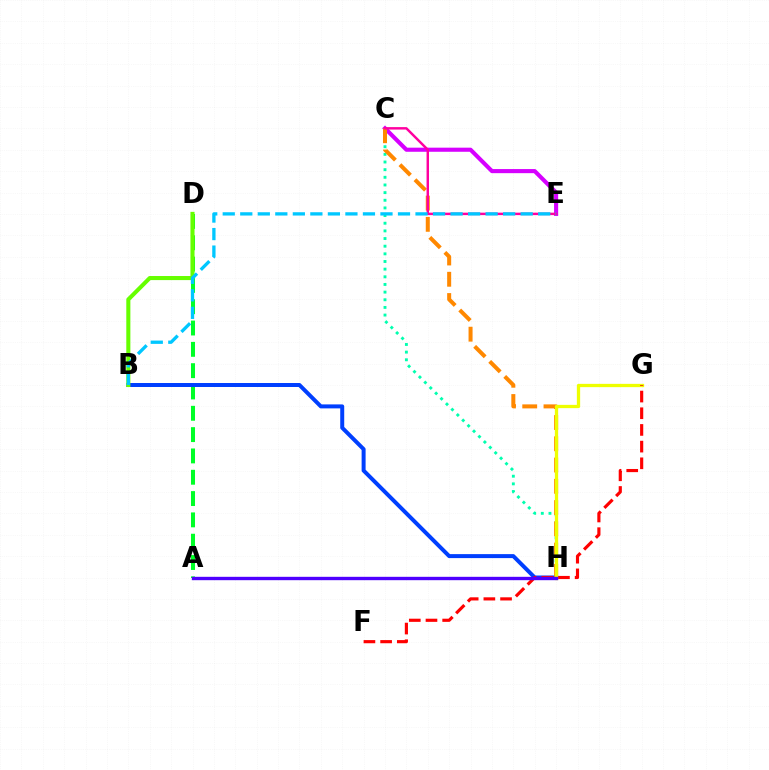{('A', 'D'): [{'color': '#00ff27', 'line_style': 'dashed', 'thickness': 2.9}], ('C', 'E'): [{'color': '#d600ff', 'line_style': 'solid', 'thickness': 2.96}, {'color': '#ff00a0', 'line_style': 'solid', 'thickness': 1.76}], ('B', 'H'): [{'color': '#003fff', 'line_style': 'solid', 'thickness': 2.87}], ('B', 'D'): [{'color': '#66ff00', 'line_style': 'solid', 'thickness': 2.93}], ('C', 'H'): [{'color': '#00ffaf', 'line_style': 'dotted', 'thickness': 2.08}, {'color': '#ff8800', 'line_style': 'dashed', 'thickness': 2.89}], ('G', 'H'): [{'color': '#eeff00', 'line_style': 'solid', 'thickness': 2.37}], ('F', 'G'): [{'color': '#ff0000', 'line_style': 'dashed', 'thickness': 2.27}], ('A', 'H'): [{'color': '#4f00ff', 'line_style': 'solid', 'thickness': 2.42}], ('B', 'E'): [{'color': '#00c7ff', 'line_style': 'dashed', 'thickness': 2.38}]}